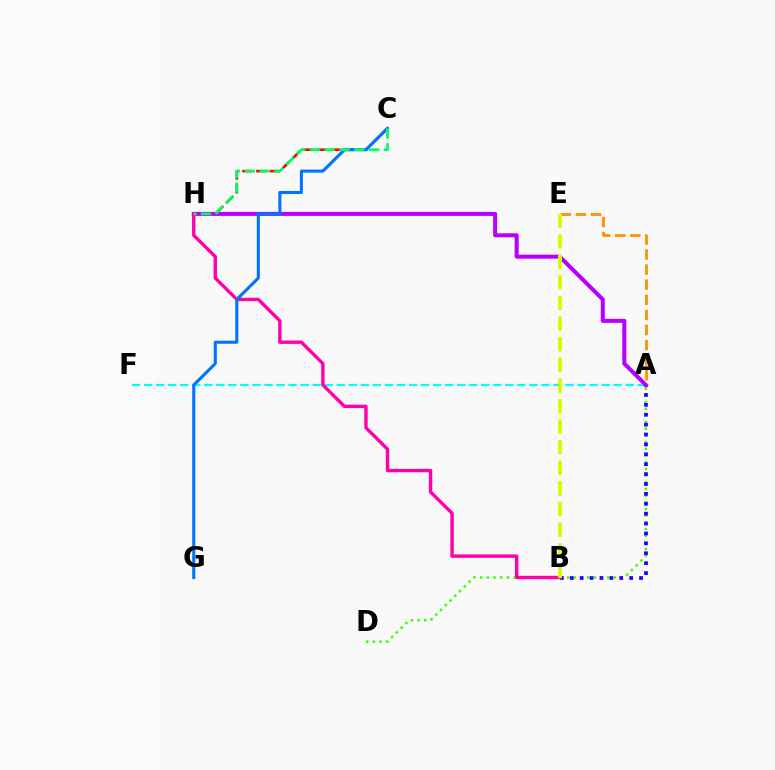{('A', 'E'): [{'color': '#ff9400', 'line_style': 'dashed', 'thickness': 2.05}], ('A', 'F'): [{'color': '#00fff6', 'line_style': 'dashed', 'thickness': 1.64}], ('A', 'D'): [{'color': '#3dff00', 'line_style': 'dotted', 'thickness': 1.82}], ('C', 'H'): [{'color': '#ff0000', 'line_style': 'dashed', 'thickness': 1.89}, {'color': '#00ff5c', 'line_style': 'dashed', 'thickness': 2.01}], ('A', 'B'): [{'color': '#2500ff', 'line_style': 'dotted', 'thickness': 2.69}], ('A', 'H'): [{'color': '#b900ff', 'line_style': 'solid', 'thickness': 2.9}], ('B', 'H'): [{'color': '#ff00ac', 'line_style': 'solid', 'thickness': 2.44}], ('B', 'E'): [{'color': '#d1ff00', 'line_style': 'dashed', 'thickness': 2.8}], ('C', 'G'): [{'color': '#0074ff', 'line_style': 'solid', 'thickness': 2.23}]}